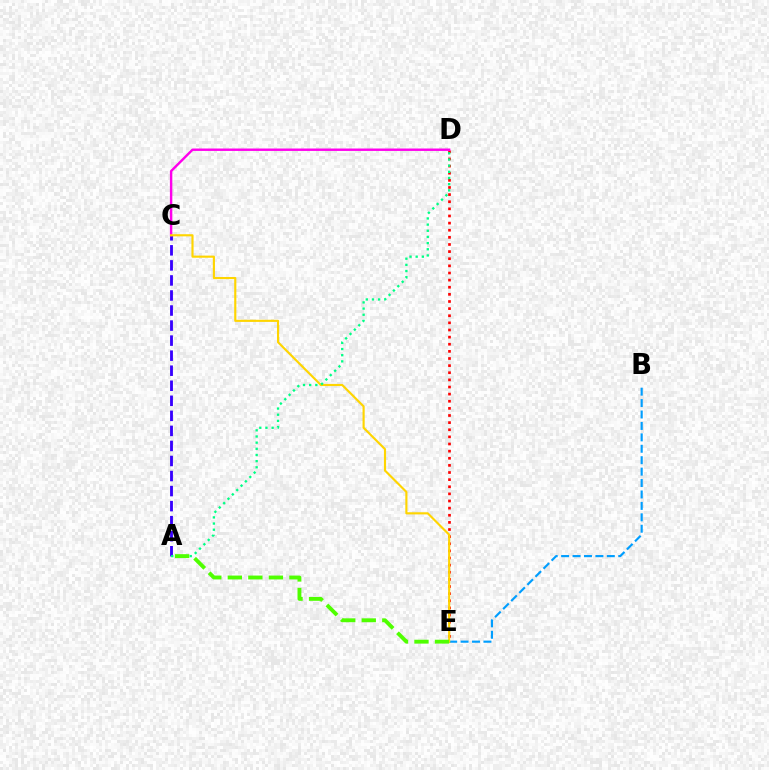{('A', 'C'): [{'color': '#3700ff', 'line_style': 'dashed', 'thickness': 2.04}], ('D', 'E'): [{'color': '#ff0000', 'line_style': 'dotted', 'thickness': 1.94}], ('C', 'D'): [{'color': '#ff00ed', 'line_style': 'solid', 'thickness': 1.74}], ('B', 'E'): [{'color': '#009eff', 'line_style': 'dashed', 'thickness': 1.55}], ('C', 'E'): [{'color': '#ffd500', 'line_style': 'solid', 'thickness': 1.54}], ('A', 'D'): [{'color': '#00ff86', 'line_style': 'dotted', 'thickness': 1.67}], ('A', 'E'): [{'color': '#4fff00', 'line_style': 'dashed', 'thickness': 2.79}]}